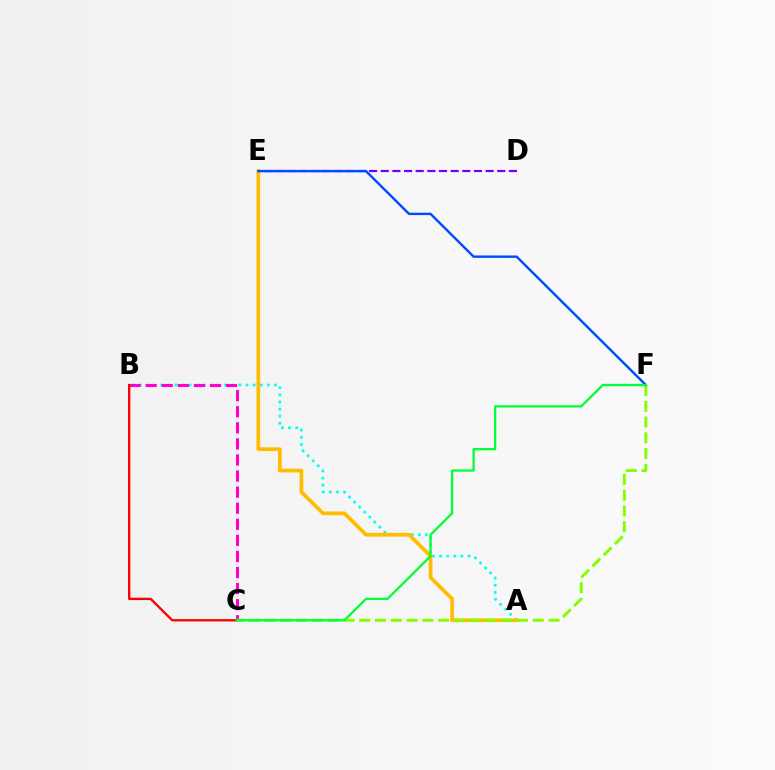{('A', 'B'): [{'color': '#00fff6', 'line_style': 'dotted', 'thickness': 1.93}], ('B', 'C'): [{'color': '#ff00cf', 'line_style': 'dashed', 'thickness': 2.18}, {'color': '#ff0000', 'line_style': 'solid', 'thickness': 1.69}], ('A', 'E'): [{'color': '#ffbd00', 'line_style': 'solid', 'thickness': 2.69}], ('D', 'E'): [{'color': '#7200ff', 'line_style': 'dashed', 'thickness': 1.58}], ('C', 'F'): [{'color': '#84ff00', 'line_style': 'dashed', 'thickness': 2.14}, {'color': '#00ff39', 'line_style': 'solid', 'thickness': 1.65}], ('E', 'F'): [{'color': '#004bff', 'line_style': 'solid', 'thickness': 1.73}]}